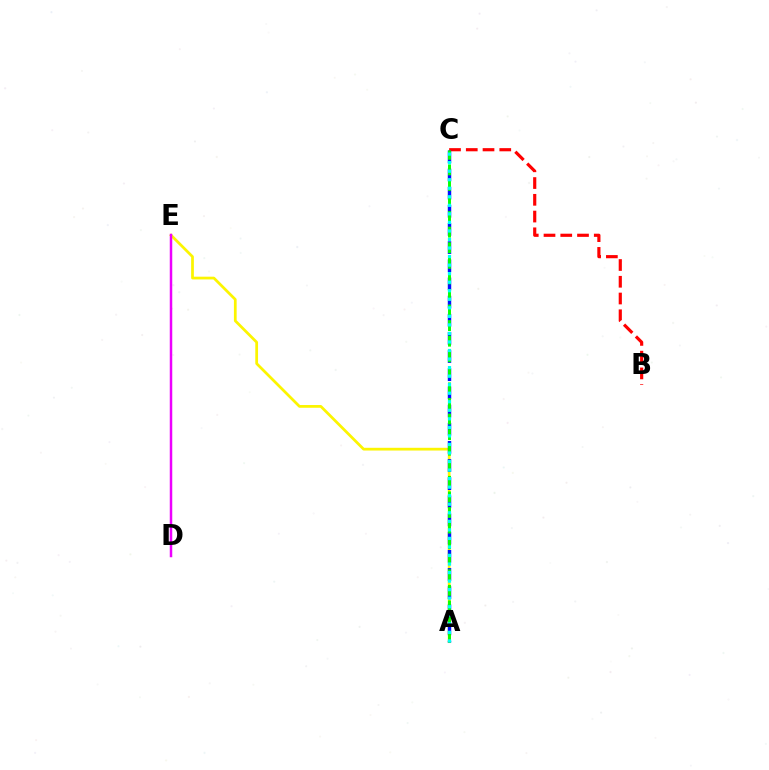{('A', 'E'): [{'color': '#fcf500', 'line_style': 'solid', 'thickness': 1.97}], ('D', 'E'): [{'color': '#ee00ff', 'line_style': 'solid', 'thickness': 1.79}], ('B', 'C'): [{'color': '#ff0000', 'line_style': 'dashed', 'thickness': 2.28}], ('A', 'C'): [{'color': '#0010ff', 'line_style': 'dashed', 'thickness': 2.47}, {'color': '#08ff00', 'line_style': 'dashed', 'thickness': 2.12}, {'color': '#00fff6', 'line_style': 'dotted', 'thickness': 2.32}]}